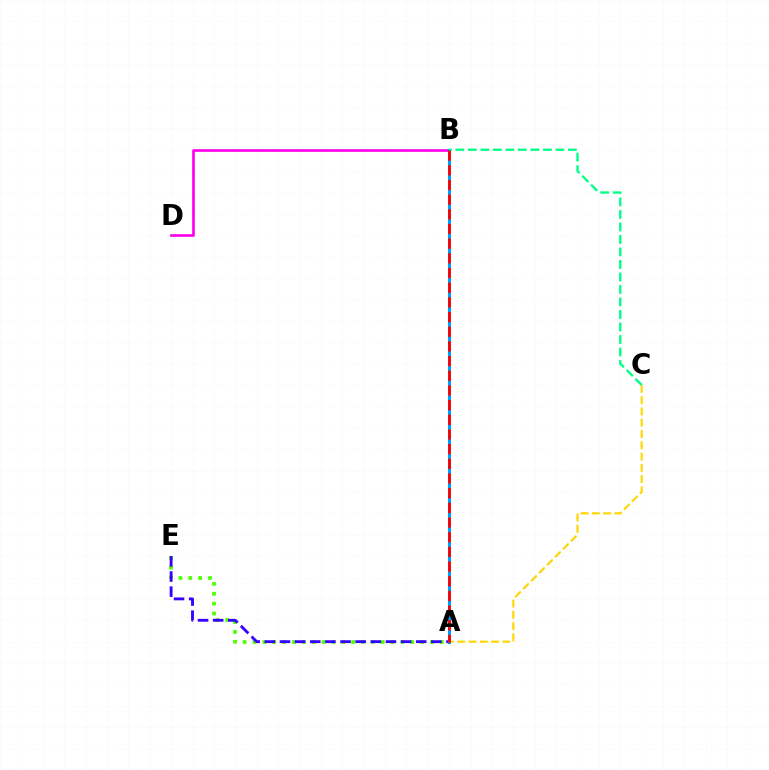{('A', 'C'): [{'color': '#ffd500', 'line_style': 'dashed', 'thickness': 1.53}], ('A', 'E'): [{'color': '#4fff00', 'line_style': 'dotted', 'thickness': 2.68}, {'color': '#3700ff', 'line_style': 'dashed', 'thickness': 2.06}], ('B', 'D'): [{'color': '#ff00ed', 'line_style': 'solid', 'thickness': 1.93}], ('A', 'B'): [{'color': '#009eff', 'line_style': 'solid', 'thickness': 2.17}, {'color': '#ff0000', 'line_style': 'dashed', 'thickness': 1.99}], ('B', 'C'): [{'color': '#00ff86', 'line_style': 'dashed', 'thickness': 1.7}]}